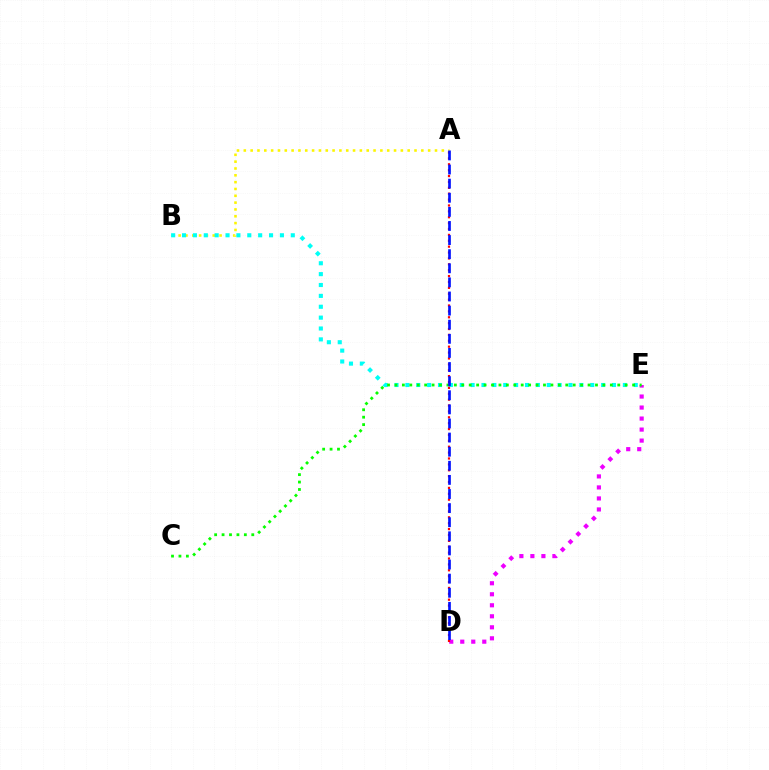{('A', 'B'): [{'color': '#fcf500', 'line_style': 'dotted', 'thickness': 1.86}], ('B', 'E'): [{'color': '#00fff6', 'line_style': 'dotted', 'thickness': 2.95}], ('D', 'E'): [{'color': '#ee00ff', 'line_style': 'dotted', 'thickness': 2.99}], ('C', 'E'): [{'color': '#08ff00', 'line_style': 'dotted', 'thickness': 2.02}], ('A', 'D'): [{'color': '#ff0000', 'line_style': 'dotted', 'thickness': 1.6}, {'color': '#0010ff', 'line_style': 'dashed', 'thickness': 1.92}]}